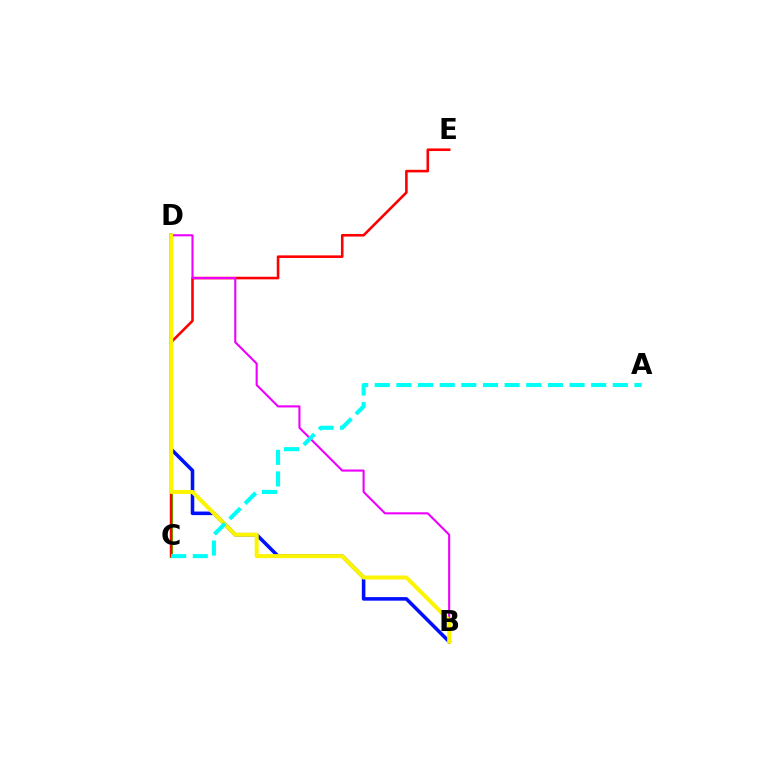{('B', 'D'): [{'color': '#0010ff', 'line_style': 'solid', 'thickness': 2.56}, {'color': '#ee00ff', 'line_style': 'solid', 'thickness': 1.51}, {'color': '#fcf500', 'line_style': 'solid', 'thickness': 2.9}], ('C', 'D'): [{'color': '#08ff00', 'line_style': 'solid', 'thickness': 2.29}], ('C', 'E'): [{'color': '#ff0000', 'line_style': 'solid', 'thickness': 1.87}], ('A', 'C'): [{'color': '#00fff6', 'line_style': 'dashed', 'thickness': 2.94}]}